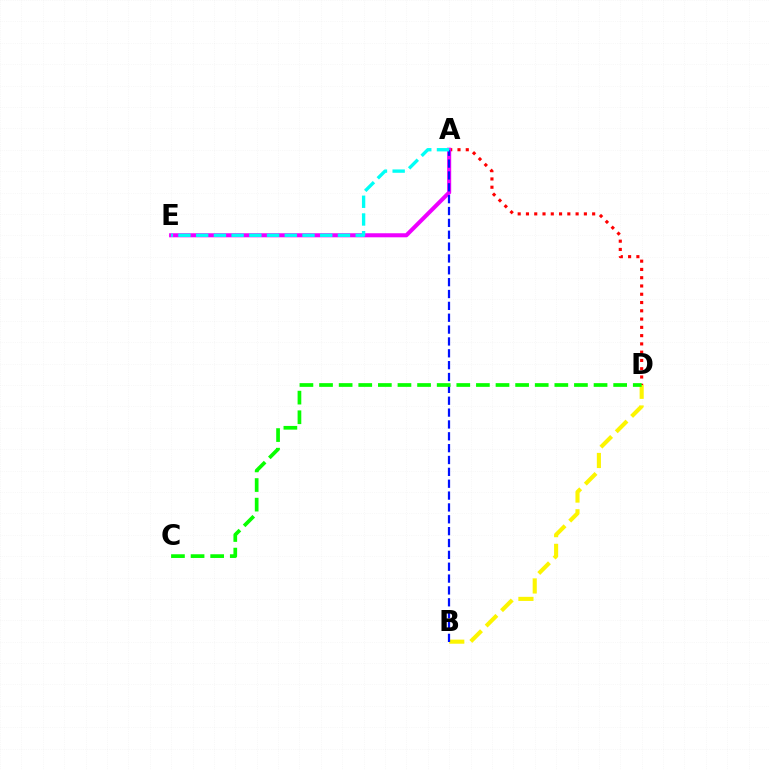{('B', 'D'): [{'color': '#fcf500', 'line_style': 'dashed', 'thickness': 2.95}], ('A', 'D'): [{'color': '#ff0000', 'line_style': 'dotted', 'thickness': 2.25}], ('A', 'E'): [{'color': '#ee00ff', 'line_style': 'solid', 'thickness': 2.92}, {'color': '#00fff6', 'line_style': 'dashed', 'thickness': 2.41}], ('A', 'B'): [{'color': '#0010ff', 'line_style': 'dashed', 'thickness': 1.61}], ('C', 'D'): [{'color': '#08ff00', 'line_style': 'dashed', 'thickness': 2.66}]}